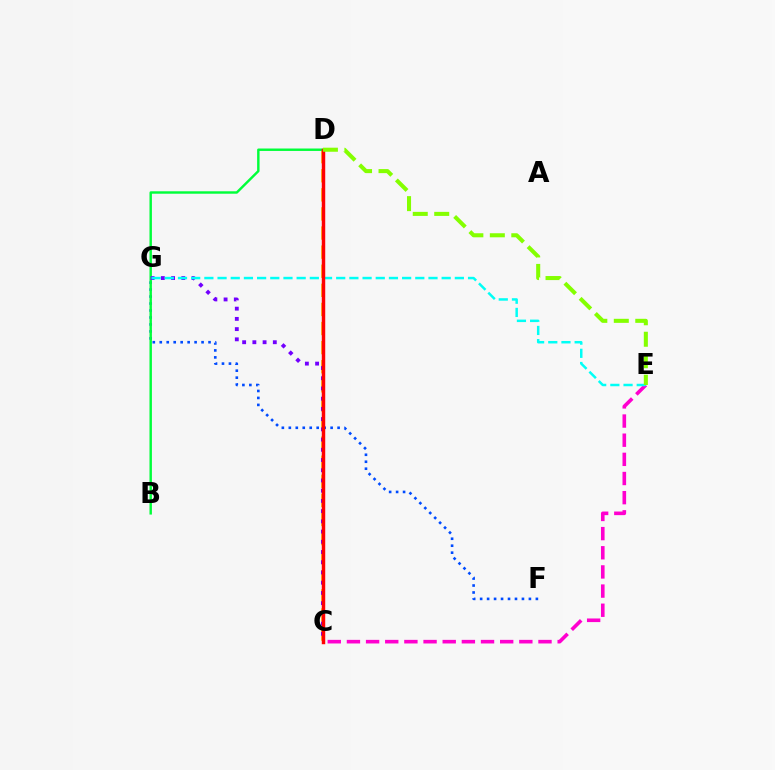{('C', 'E'): [{'color': '#ff00cf', 'line_style': 'dashed', 'thickness': 2.6}], ('F', 'G'): [{'color': '#004bff', 'line_style': 'dotted', 'thickness': 1.89}], ('C', 'D'): [{'color': '#ffbd00', 'line_style': 'dashed', 'thickness': 2.59}, {'color': '#ff0000', 'line_style': 'solid', 'thickness': 2.48}], ('B', 'D'): [{'color': '#00ff39', 'line_style': 'solid', 'thickness': 1.75}], ('C', 'G'): [{'color': '#7200ff', 'line_style': 'dotted', 'thickness': 2.78}], ('E', 'G'): [{'color': '#00fff6', 'line_style': 'dashed', 'thickness': 1.79}], ('D', 'E'): [{'color': '#84ff00', 'line_style': 'dashed', 'thickness': 2.92}]}